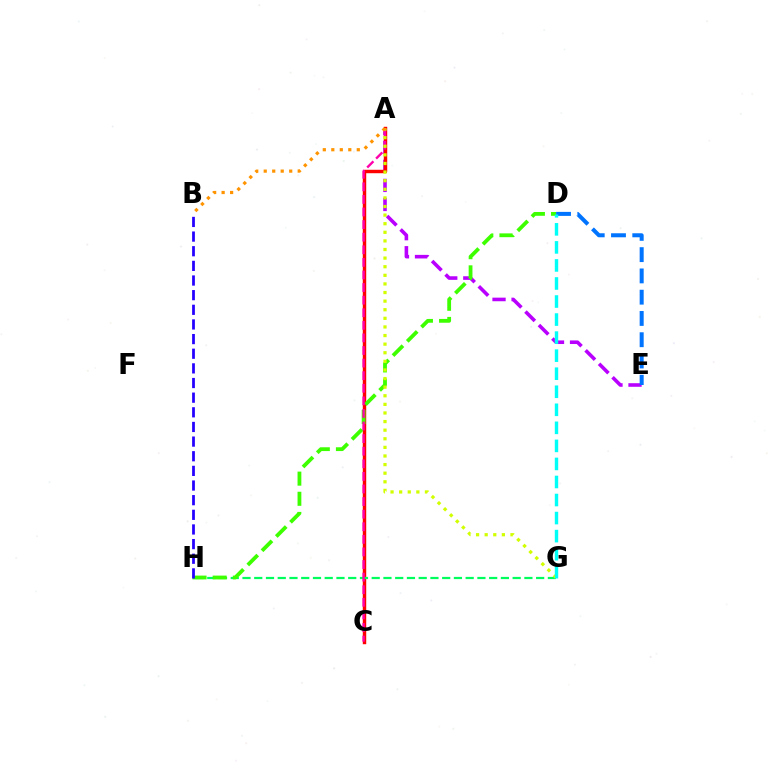{('A', 'E'): [{'color': '#b900ff', 'line_style': 'dashed', 'thickness': 2.59}], ('A', 'C'): [{'color': '#ff0000', 'line_style': 'solid', 'thickness': 2.47}, {'color': '#ff00ac', 'line_style': 'dashed', 'thickness': 1.71}], ('G', 'H'): [{'color': '#00ff5c', 'line_style': 'dashed', 'thickness': 1.6}], ('D', 'H'): [{'color': '#3dff00', 'line_style': 'dashed', 'thickness': 2.74}], ('A', 'G'): [{'color': '#d1ff00', 'line_style': 'dotted', 'thickness': 2.34}], ('D', 'E'): [{'color': '#0074ff', 'line_style': 'dashed', 'thickness': 2.89}], ('A', 'B'): [{'color': '#ff9400', 'line_style': 'dotted', 'thickness': 2.31}], ('D', 'G'): [{'color': '#00fff6', 'line_style': 'dashed', 'thickness': 2.45}], ('B', 'H'): [{'color': '#2500ff', 'line_style': 'dashed', 'thickness': 1.99}]}